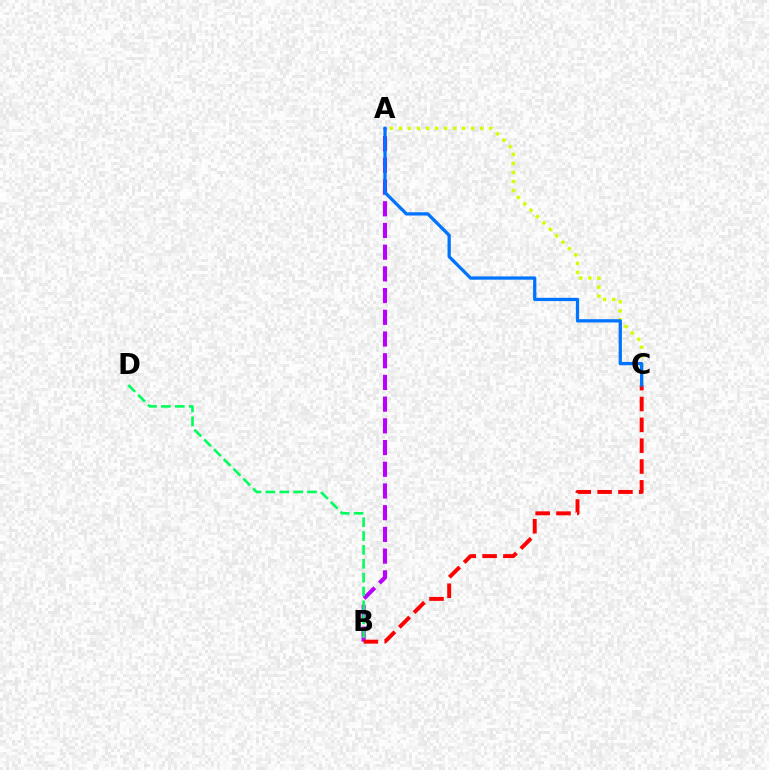{('A', 'B'): [{'color': '#b900ff', 'line_style': 'dashed', 'thickness': 2.95}], ('A', 'C'): [{'color': '#d1ff00', 'line_style': 'dotted', 'thickness': 2.45}, {'color': '#0074ff', 'line_style': 'solid', 'thickness': 2.36}], ('B', 'C'): [{'color': '#ff0000', 'line_style': 'dashed', 'thickness': 2.83}], ('B', 'D'): [{'color': '#00ff5c', 'line_style': 'dashed', 'thickness': 1.88}]}